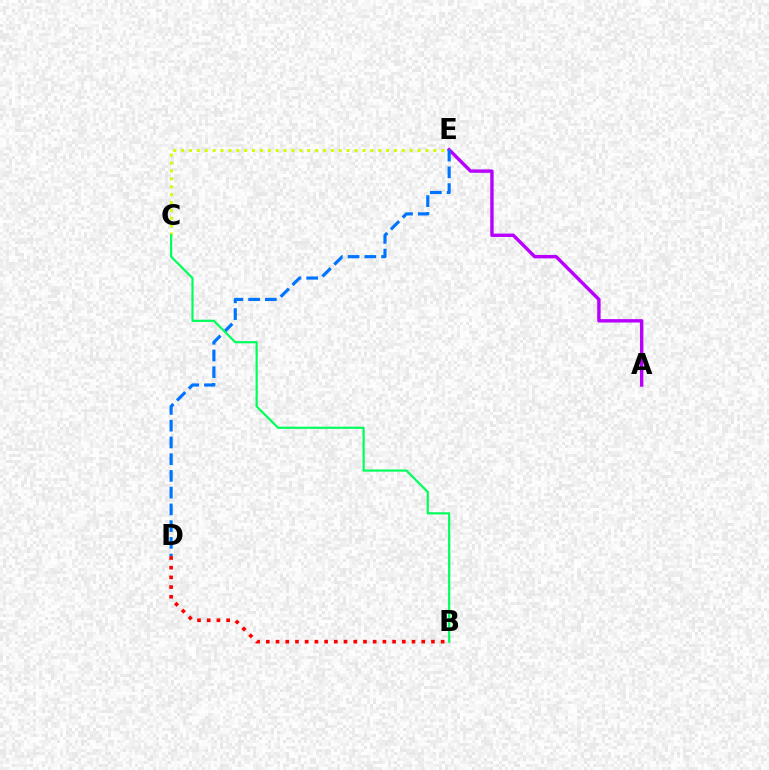{('A', 'E'): [{'color': '#b900ff', 'line_style': 'solid', 'thickness': 2.45}], ('C', 'E'): [{'color': '#d1ff00', 'line_style': 'dotted', 'thickness': 2.14}], ('D', 'E'): [{'color': '#0074ff', 'line_style': 'dashed', 'thickness': 2.27}], ('B', 'C'): [{'color': '#00ff5c', 'line_style': 'solid', 'thickness': 1.58}], ('B', 'D'): [{'color': '#ff0000', 'line_style': 'dotted', 'thickness': 2.64}]}